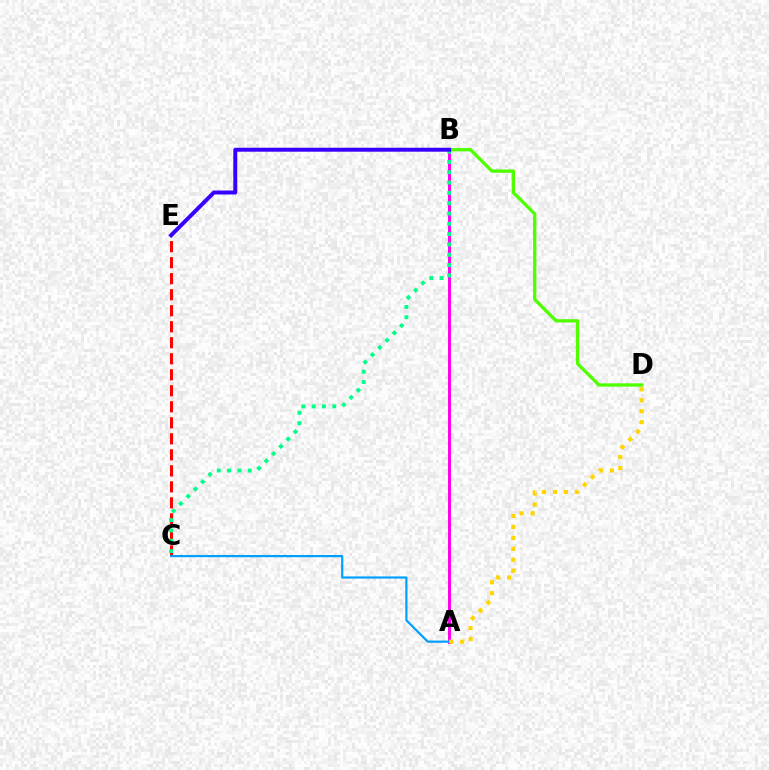{('A', 'B'): [{'color': '#ff00ed', 'line_style': 'solid', 'thickness': 2.14}], ('C', 'E'): [{'color': '#ff0000', 'line_style': 'dashed', 'thickness': 2.18}], ('B', 'C'): [{'color': '#00ff86', 'line_style': 'dotted', 'thickness': 2.8}], ('B', 'D'): [{'color': '#4fff00', 'line_style': 'solid', 'thickness': 2.38}], ('A', 'C'): [{'color': '#009eff', 'line_style': 'solid', 'thickness': 1.56}], ('A', 'D'): [{'color': '#ffd500', 'line_style': 'dotted', 'thickness': 2.98}], ('B', 'E'): [{'color': '#3700ff', 'line_style': 'solid', 'thickness': 2.85}]}